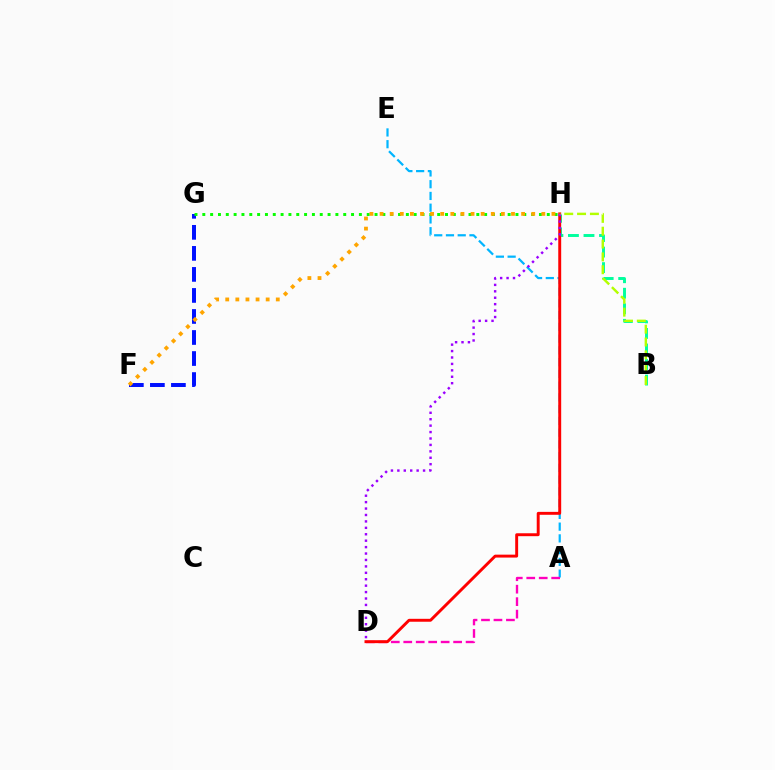{('B', 'H'): [{'color': '#00ff9d', 'line_style': 'dashed', 'thickness': 2.11}, {'color': '#b3ff00', 'line_style': 'dashed', 'thickness': 1.74}], ('A', 'E'): [{'color': '#00b5ff', 'line_style': 'dashed', 'thickness': 1.6}], ('F', 'G'): [{'color': '#0010ff', 'line_style': 'dashed', 'thickness': 2.86}], ('G', 'H'): [{'color': '#08ff00', 'line_style': 'dotted', 'thickness': 2.13}], ('F', 'H'): [{'color': '#ffa500', 'line_style': 'dotted', 'thickness': 2.75}], ('A', 'D'): [{'color': '#ff00bd', 'line_style': 'dashed', 'thickness': 1.69}], ('D', 'H'): [{'color': '#ff0000', 'line_style': 'solid', 'thickness': 2.1}, {'color': '#9b00ff', 'line_style': 'dotted', 'thickness': 1.75}]}